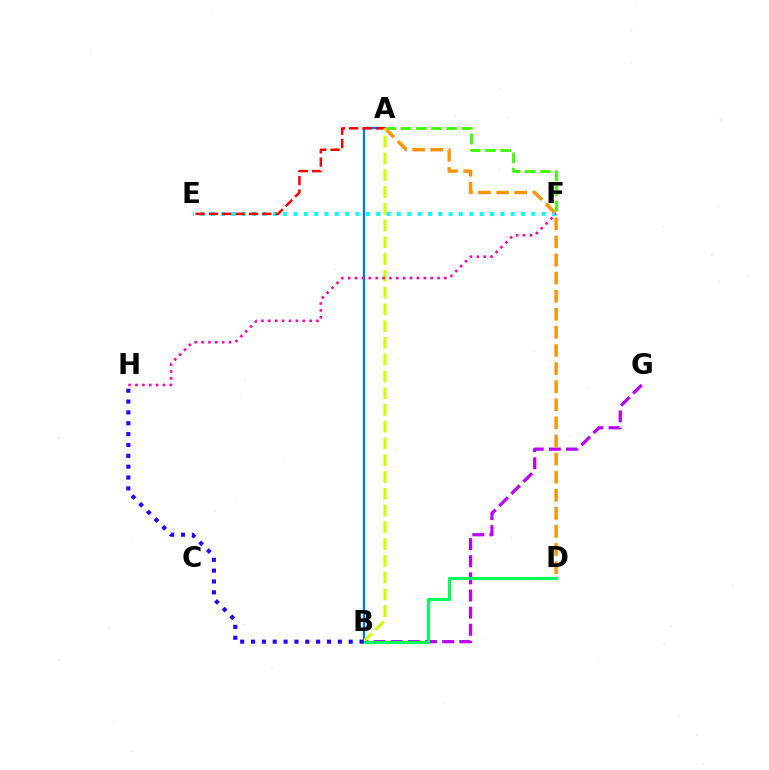{('A', 'B'): [{'color': '#0074ff', 'line_style': 'solid', 'thickness': 1.64}, {'color': '#d1ff00', 'line_style': 'dashed', 'thickness': 2.28}], ('E', 'F'): [{'color': '#00fff6', 'line_style': 'dotted', 'thickness': 2.81}], ('B', 'G'): [{'color': '#b900ff', 'line_style': 'dashed', 'thickness': 2.33}], ('A', 'F'): [{'color': '#3dff00', 'line_style': 'dashed', 'thickness': 2.07}], ('A', 'D'): [{'color': '#ff9400', 'line_style': 'dashed', 'thickness': 2.46}], ('A', 'E'): [{'color': '#ff0000', 'line_style': 'dashed', 'thickness': 1.81}], ('B', 'D'): [{'color': '#00ff5c', 'line_style': 'solid', 'thickness': 2.28}], ('B', 'H'): [{'color': '#2500ff', 'line_style': 'dotted', 'thickness': 2.95}], ('F', 'H'): [{'color': '#ff00ac', 'line_style': 'dotted', 'thickness': 1.87}]}